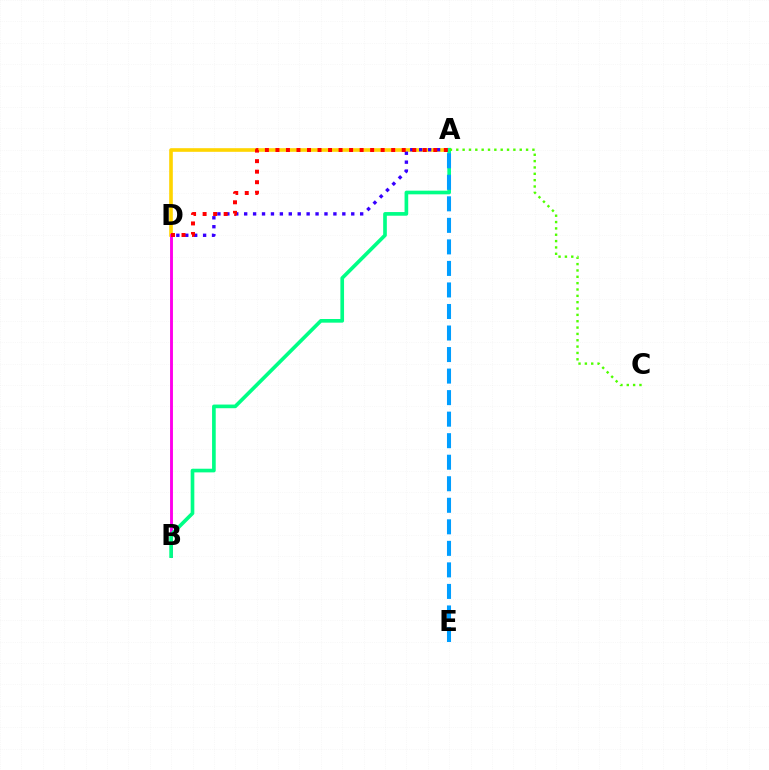{('A', 'D'): [{'color': '#ffd500', 'line_style': 'solid', 'thickness': 2.61}, {'color': '#3700ff', 'line_style': 'dotted', 'thickness': 2.42}, {'color': '#ff0000', 'line_style': 'dotted', 'thickness': 2.86}], ('B', 'D'): [{'color': '#ff00ed', 'line_style': 'solid', 'thickness': 2.09}], ('A', 'B'): [{'color': '#00ff86', 'line_style': 'solid', 'thickness': 2.63}], ('A', 'E'): [{'color': '#009eff', 'line_style': 'dashed', 'thickness': 2.93}], ('A', 'C'): [{'color': '#4fff00', 'line_style': 'dotted', 'thickness': 1.72}]}